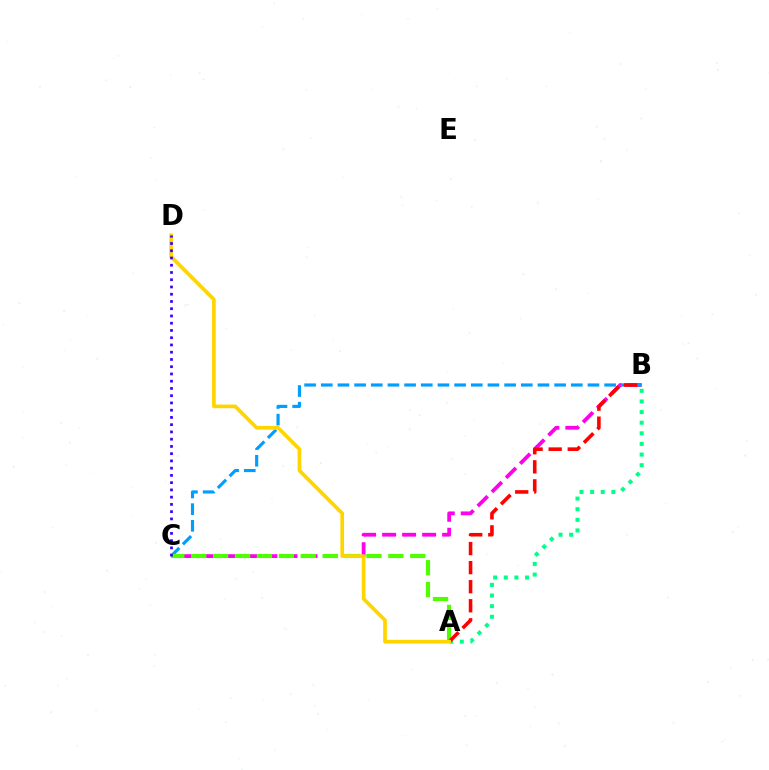{('B', 'C'): [{'color': '#ff00ed', 'line_style': 'dashed', 'thickness': 2.72}, {'color': '#009eff', 'line_style': 'dashed', 'thickness': 2.26}], ('A', 'C'): [{'color': '#4fff00', 'line_style': 'dashed', 'thickness': 2.98}], ('A', 'B'): [{'color': '#00ff86', 'line_style': 'dotted', 'thickness': 2.89}, {'color': '#ff0000', 'line_style': 'dashed', 'thickness': 2.59}], ('A', 'D'): [{'color': '#ffd500', 'line_style': 'solid', 'thickness': 2.66}], ('C', 'D'): [{'color': '#3700ff', 'line_style': 'dotted', 'thickness': 1.97}]}